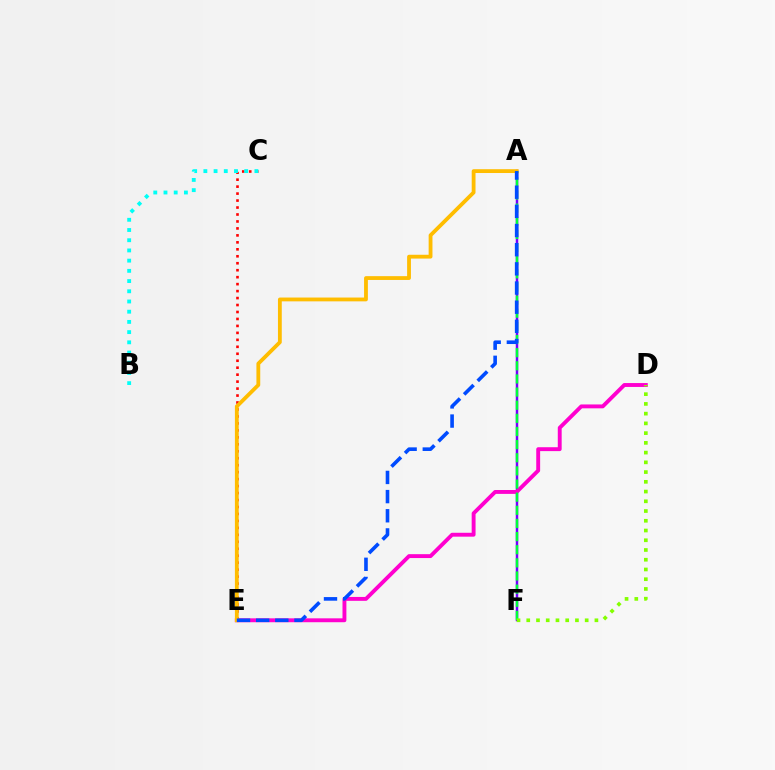{('A', 'F'): [{'color': '#7200ff', 'line_style': 'solid', 'thickness': 1.78}, {'color': '#00ff39', 'line_style': 'dashed', 'thickness': 1.78}], ('D', 'E'): [{'color': '#ff00cf', 'line_style': 'solid', 'thickness': 2.8}], ('C', 'E'): [{'color': '#ff0000', 'line_style': 'dotted', 'thickness': 1.89}], ('A', 'E'): [{'color': '#ffbd00', 'line_style': 'solid', 'thickness': 2.74}, {'color': '#004bff', 'line_style': 'dashed', 'thickness': 2.6}], ('B', 'C'): [{'color': '#00fff6', 'line_style': 'dotted', 'thickness': 2.77}], ('D', 'F'): [{'color': '#84ff00', 'line_style': 'dotted', 'thickness': 2.65}]}